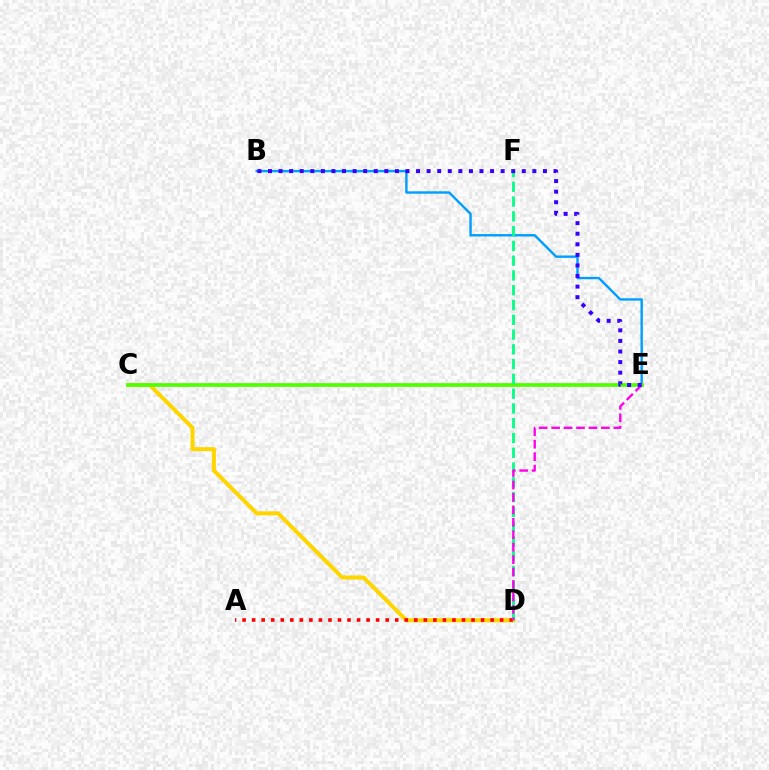{('C', 'D'): [{'color': '#ffd500', 'line_style': 'solid', 'thickness': 2.9}], ('A', 'D'): [{'color': '#ff0000', 'line_style': 'dotted', 'thickness': 2.59}], ('B', 'E'): [{'color': '#009eff', 'line_style': 'solid', 'thickness': 1.73}, {'color': '#3700ff', 'line_style': 'dotted', 'thickness': 2.87}], ('C', 'E'): [{'color': '#4fff00', 'line_style': 'solid', 'thickness': 2.67}], ('D', 'F'): [{'color': '#00ff86', 'line_style': 'dashed', 'thickness': 2.01}], ('D', 'E'): [{'color': '#ff00ed', 'line_style': 'dashed', 'thickness': 1.69}]}